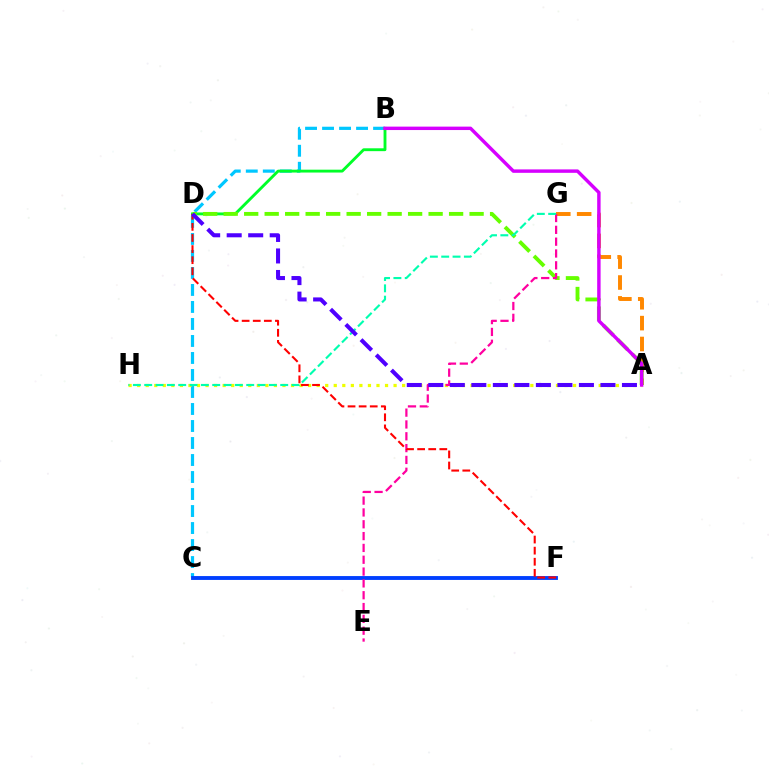{('A', 'G'): [{'color': '#ff8800', 'line_style': 'dashed', 'thickness': 2.84}], ('B', 'C'): [{'color': '#00c7ff', 'line_style': 'dashed', 'thickness': 2.31}], ('C', 'F'): [{'color': '#003fff', 'line_style': 'solid', 'thickness': 2.78}], ('B', 'D'): [{'color': '#00ff27', 'line_style': 'solid', 'thickness': 2.06}], ('A', 'H'): [{'color': '#eeff00', 'line_style': 'dotted', 'thickness': 2.32}], ('A', 'D'): [{'color': '#66ff00', 'line_style': 'dashed', 'thickness': 2.78}, {'color': '#4f00ff', 'line_style': 'dashed', 'thickness': 2.92}], ('E', 'G'): [{'color': '#ff00a0', 'line_style': 'dashed', 'thickness': 1.61}], ('D', 'F'): [{'color': '#ff0000', 'line_style': 'dashed', 'thickness': 1.51}], ('A', 'B'): [{'color': '#d600ff', 'line_style': 'solid', 'thickness': 2.47}], ('G', 'H'): [{'color': '#00ffaf', 'line_style': 'dashed', 'thickness': 1.54}]}